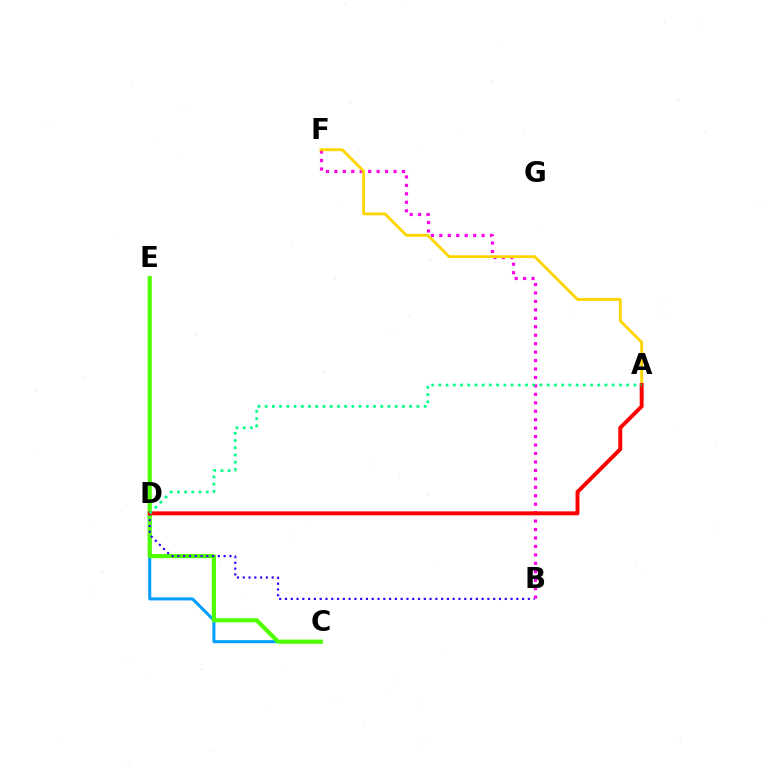{('C', 'D'): [{'color': '#009eff', 'line_style': 'solid', 'thickness': 2.18}], ('C', 'E'): [{'color': '#4fff00', 'line_style': 'solid', 'thickness': 3.0}], ('B', 'D'): [{'color': '#3700ff', 'line_style': 'dotted', 'thickness': 1.57}], ('B', 'F'): [{'color': '#ff00ed', 'line_style': 'dotted', 'thickness': 2.3}], ('A', 'F'): [{'color': '#ffd500', 'line_style': 'solid', 'thickness': 2.03}], ('A', 'D'): [{'color': '#ff0000', 'line_style': 'solid', 'thickness': 2.83}, {'color': '#00ff86', 'line_style': 'dotted', 'thickness': 1.96}]}